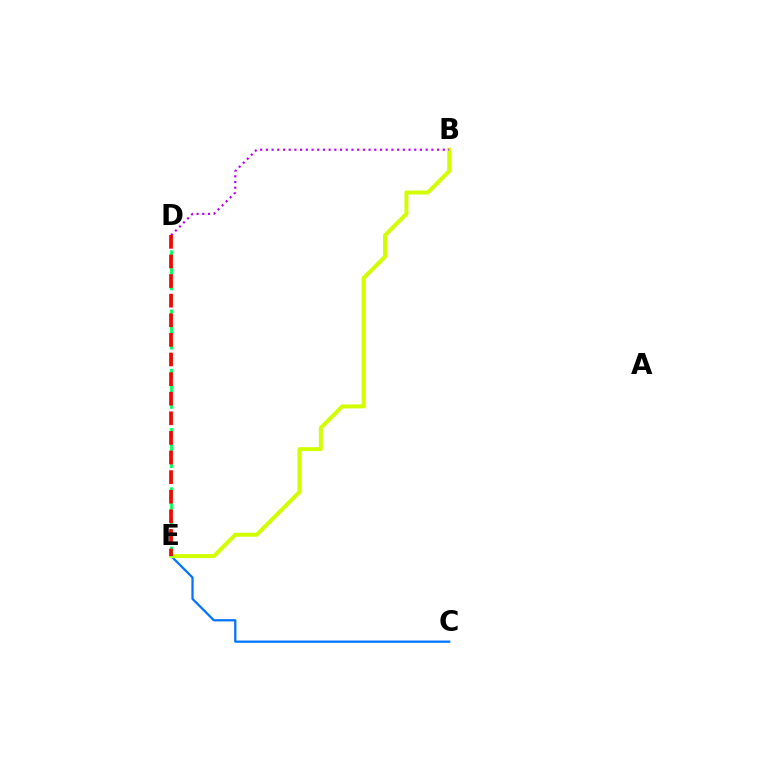{('C', 'E'): [{'color': '#0074ff', 'line_style': 'solid', 'thickness': 1.62}], ('B', 'E'): [{'color': '#d1ff00', 'line_style': 'solid', 'thickness': 2.87}], ('D', 'E'): [{'color': '#00ff5c', 'line_style': 'dashed', 'thickness': 2.01}, {'color': '#ff0000', 'line_style': 'dashed', 'thickness': 2.66}], ('B', 'D'): [{'color': '#b900ff', 'line_style': 'dotted', 'thickness': 1.55}]}